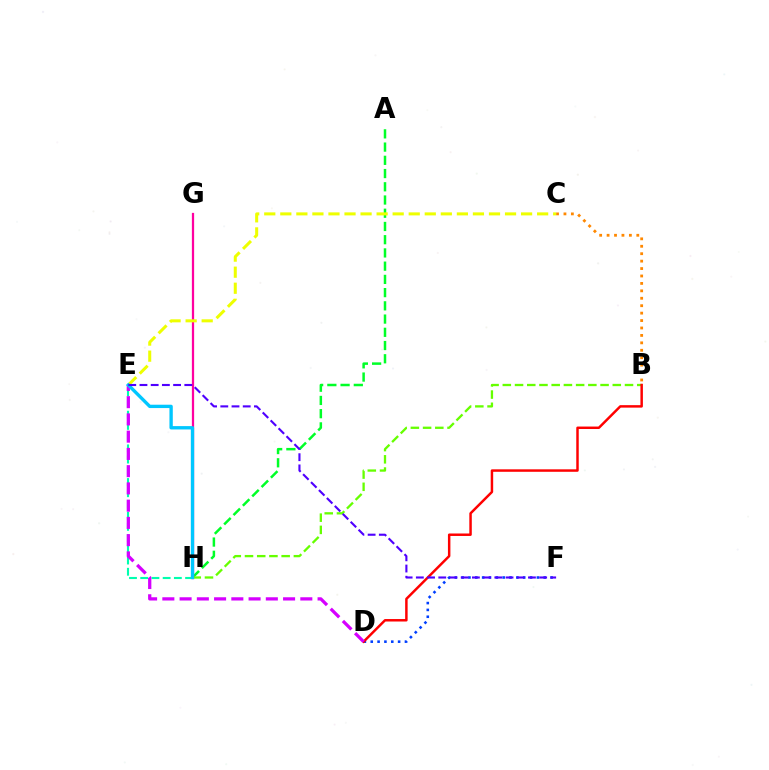{('A', 'H'): [{'color': '#00ff27', 'line_style': 'dashed', 'thickness': 1.8}], ('E', 'H'): [{'color': '#00ffaf', 'line_style': 'dashed', 'thickness': 1.52}, {'color': '#00c7ff', 'line_style': 'solid', 'thickness': 2.41}], ('B', 'C'): [{'color': '#ff8800', 'line_style': 'dotted', 'thickness': 2.02}], ('D', 'F'): [{'color': '#003fff', 'line_style': 'dotted', 'thickness': 1.86}], ('G', 'H'): [{'color': '#ff00a0', 'line_style': 'solid', 'thickness': 1.62}], ('B', 'H'): [{'color': '#66ff00', 'line_style': 'dashed', 'thickness': 1.66}], ('B', 'D'): [{'color': '#ff0000', 'line_style': 'solid', 'thickness': 1.78}], ('C', 'E'): [{'color': '#eeff00', 'line_style': 'dashed', 'thickness': 2.18}], ('D', 'E'): [{'color': '#d600ff', 'line_style': 'dashed', 'thickness': 2.34}], ('E', 'F'): [{'color': '#4f00ff', 'line_style': 'dashed', 'thickness': 1.52}]}